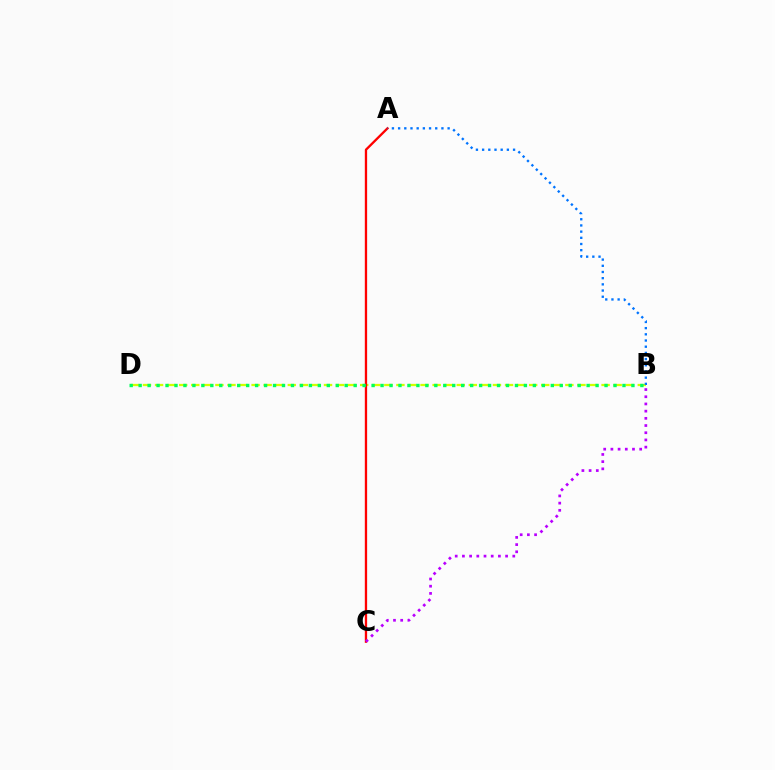{('B', 'D'): [{'color': '#d1ff00', 'line_style': 'dashed', 'thickness': 1.64}, {'color': '#00ff5c', 'line_style': 'dotted', 'thickness': 2.43}], ('A', 'C'): [{'color': '#ff0000', 'line_style': 'solid', 'thickness': 1.67}], ('A', 'B'): [{'color': '#0074ff', 'line_style': 'dotted', 'thickness': 1.68}], ('B', 'C'): [{'color': '#b900ff', 'line_style': 'dotted', 'thickness': 1.96}]}